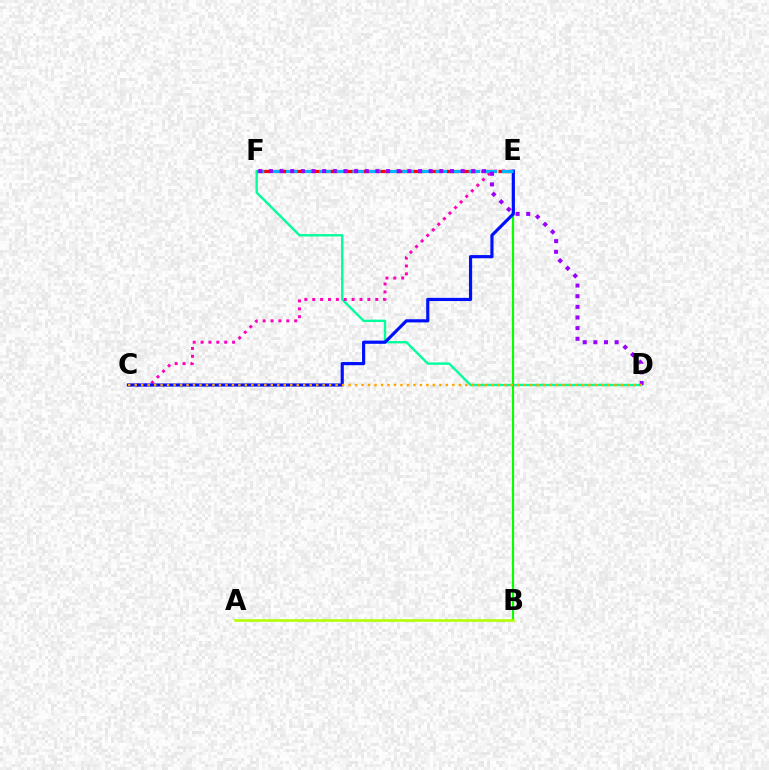{('D', 'F'): [{'color': '#00ff9d', 'line_style': 'solid', 'thickness': 1.71}, {'color': '#9b00ff', 'line_style': 'dotted', 'thickness': 2.89}], ('C', 'E'): [{'color': '#ff00bd', 'line_style': 'dotted', 'thickness': 2.14}, {'color': '#0010ff', 'line_style': 'solid', 'thickness': 2.28}], ('E', 'F'): [{'color': '#ff0000', 'line_style': 'dashed', 'thickness': 2.34}, {'color': '#00b5ff', 'line_style': 'dashed', 'thickness': 2.26}], ('B', 'E'): [{'color': '#08ff00', 'line_style': 'solid', 'thickness': 1.56}], ('A', 'B'): [{'color': '#b3ff00', 'line_style': 'solid', 'thickness': 1.86}], ('C', 'D'): [{'color': '#ffa500', 'line_style': 'dotted', 'thickness': 1.76}]}